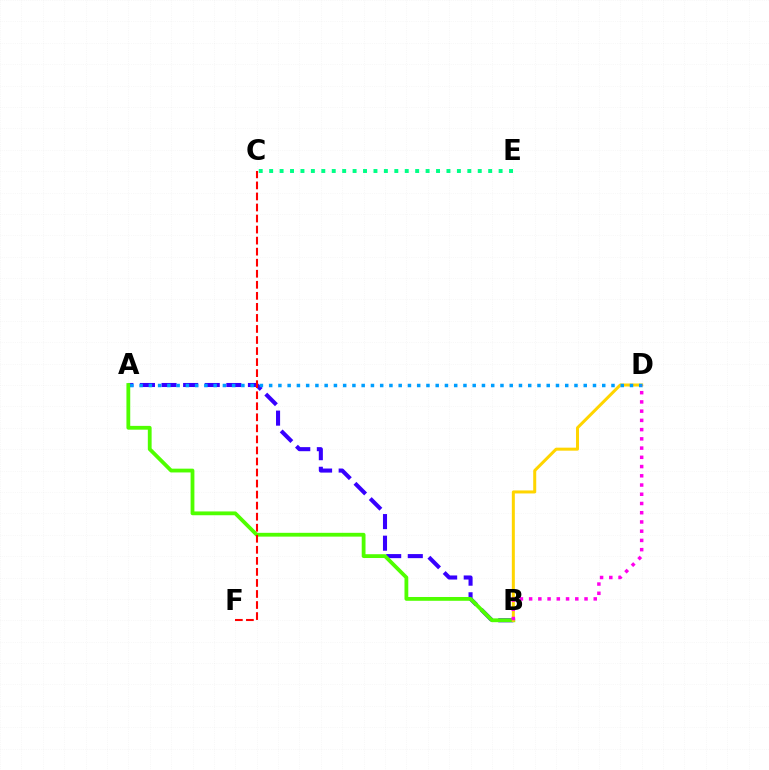{('A', 'B'): [{'color': '#3700ff', 'line_style': 'dashed', 'thickness': 2.93}, {'color': '#4fff00', 'line_style': 'solid', 'thickness': 2.74}], ('C', 'E'): [{'color': '#00ff86', 'line_style': 'dotted', 'thickness': 2.83}], ('C', 'F'): [{'color': '#ff0000', 'line_style': 'dashed', 'thickness': 1.5}], ('B', 'D'): [{'color': '#ffd500', 'line_style': 'solid', 'thickness': 2.17}, {'color': '#ff00ed', 'line_style': 'dotted', 'thickness': 2.51}], ('A', 'D'): [{'color': '#009eff', 'line_style': 'dotted', 'thickness': 2.51}]}